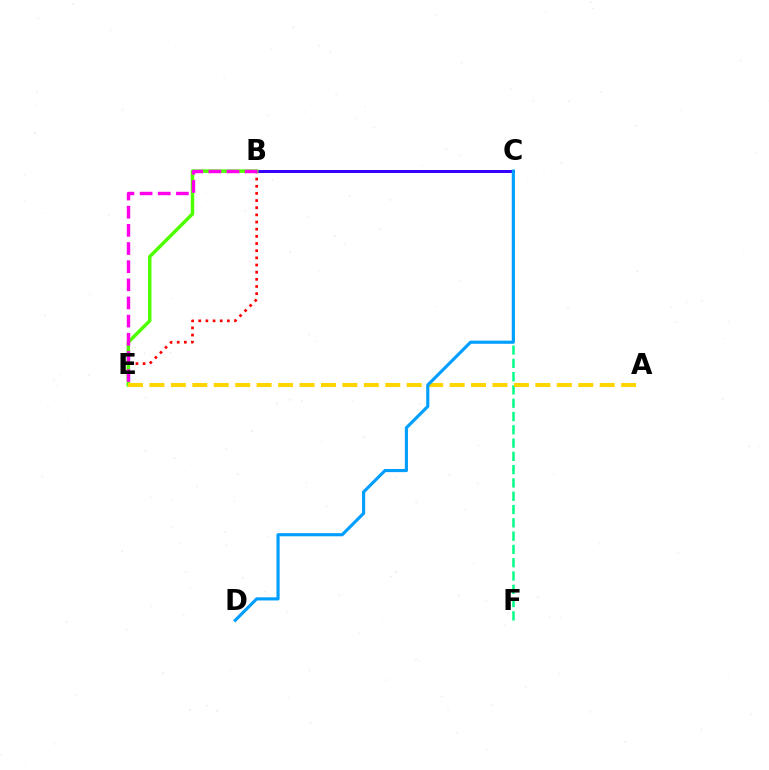{('B', 'C'): [{'color': '#3700ff', 'line_style': 'solid', 'thickness': 2.14}], ('C', 'F'): [{'color': '#00ff86', 'line_style': 'dashed', 'thickness': 1.81}], ('B', 'E'): [{'color': '#ff0000', 'line_style': 'dotted', 'thickness': 1.94}, {'color': '#4fff00', 'line_style': 'solid', 'thickness': 2.51}, {'color': '#ff00ed', 'line_style': 'dashed', 'thickness': 2.47}], ('A', 'E'): [{'color': '#ffd500', 'line_style': 'dashed', 'thickness': 2.91}], ('C', 'D'): [{'color': '#009eff', 'line_style': 'solid', 'thickness': 2.26}]}